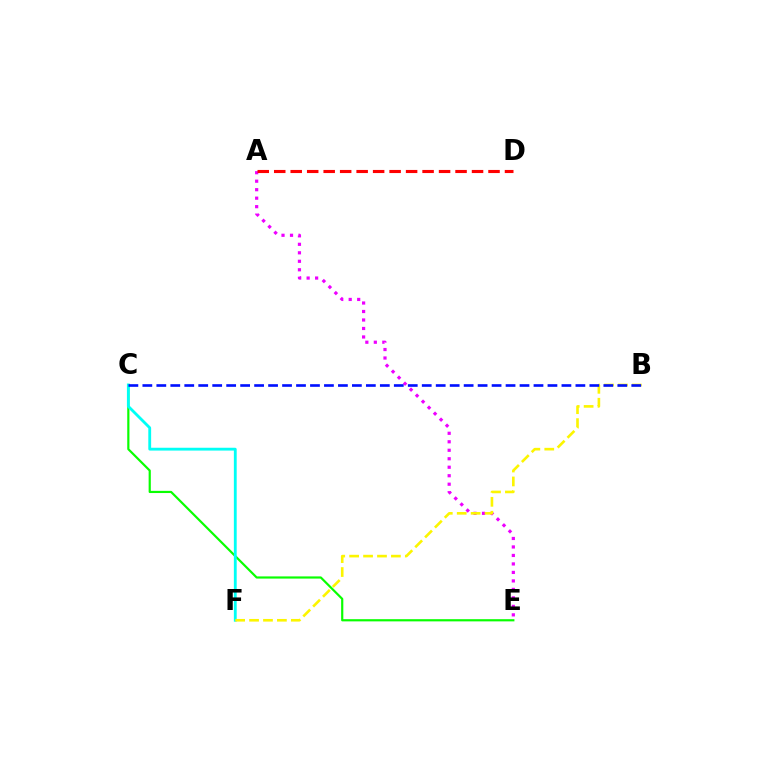{('C', 'E'): [{'color': '#08ff00', 'line_style': 'solid', 'thickness': 1.57}], ('A', 'E'): [{'color': '#ee00ff', 'line_style': 'dotted', 'thickness': 2.31}], ('C', 'F'): [{'color': '#00fff6', 'line_style': 'solid', 'thickness': 2.04}], ('A', 'D'): [{'color': '#ff0000', 'line_style': 'dashed', 'thickness': 2.24}], ('B', 'F'): [{'color': '#fcf500', 'line_style': 'dashed', 'thickness': 1.89}], ('B', 'C'): [{'color': '#0010ff', 'line_style': 'dashed', 'thickness': 1.9}]}